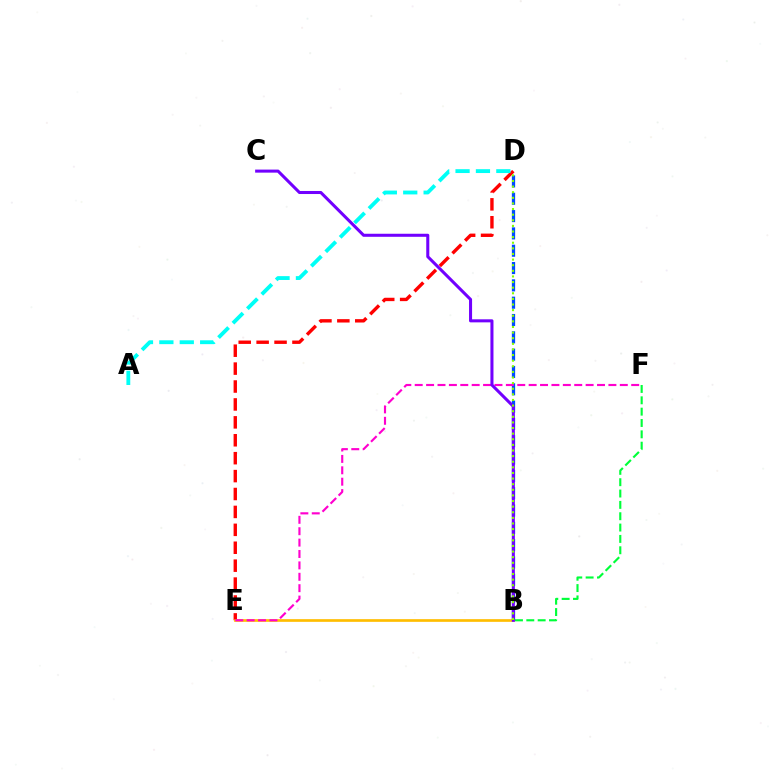{('B', 'D'): [{'color': '#004bff', 'line_style': 'dashed', 'thickness': 2.35}, {'color': '#84ff00', 'line_style': 'dotted', 'thickness': 1.53}], ('D', 'E'): [{'color': '#ff0000', 'line_style': 'dashed', 'thickness': 2.43}], ('B', 'E'): [{'color': '#ffbd00', 'line_style': 'solid', 'thickness': 1.93}], ('E', 'F'): [{'color': '#ff00cf', 'line_style': 'dashed', 'thickness': 1.55}], ('B', 'C'): [{'color': '#7200ff', 'line_style': 'solid', 'thickness': 2.19}], ('B', 'F'): [{'color': '#00ff39', 'line_style': 'dashed', 'thickness': 1.54}], ('A', 'D'): [{'color': '#00fff6', 'line_style': 'dashed', 'thickness': 2.77}]}